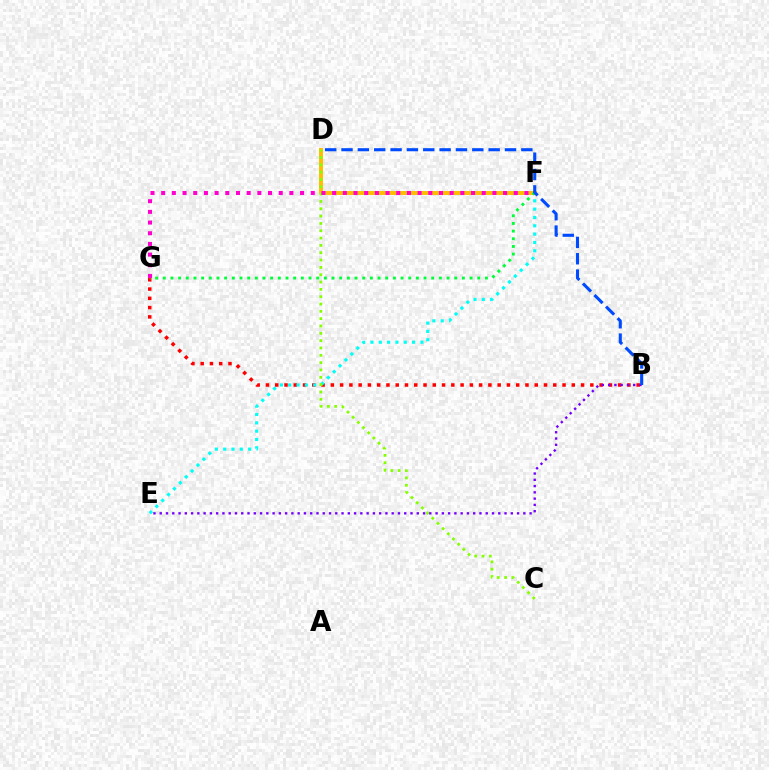{('D', 'F'): [{'color': '#ffbd00', 'line_style': 'solid', 'thickness': 2.83}], ('B', 'G'): [{'color': '#ff0000', 'line_style': 'dotted', 'thickness': 2.52}], ('E', 'F'): [{'color': '#00fff6', 'line_style': 'dotted', 'thickness': 2.26}], ('C', 'D'): [{'color': '#84ff00', 'line_style': 'dotted', 'thickness': 1.99}], ('B', 'E'): [{'color': '#7200ff', 'line_style': 'dotted', 'thickness': 1.7}], ('F', 'G'): [{'color': '#00ff39', 'line_style': 'dotted', 'thickness': 2.08}, {'color': '#ff00cf', 'line_style': 'dotted', 'thickness': 2.9}], ('B', 'D'): [{'color': '#004bff', 'line_style': 'dashed', 'thickness': 2.22}]}